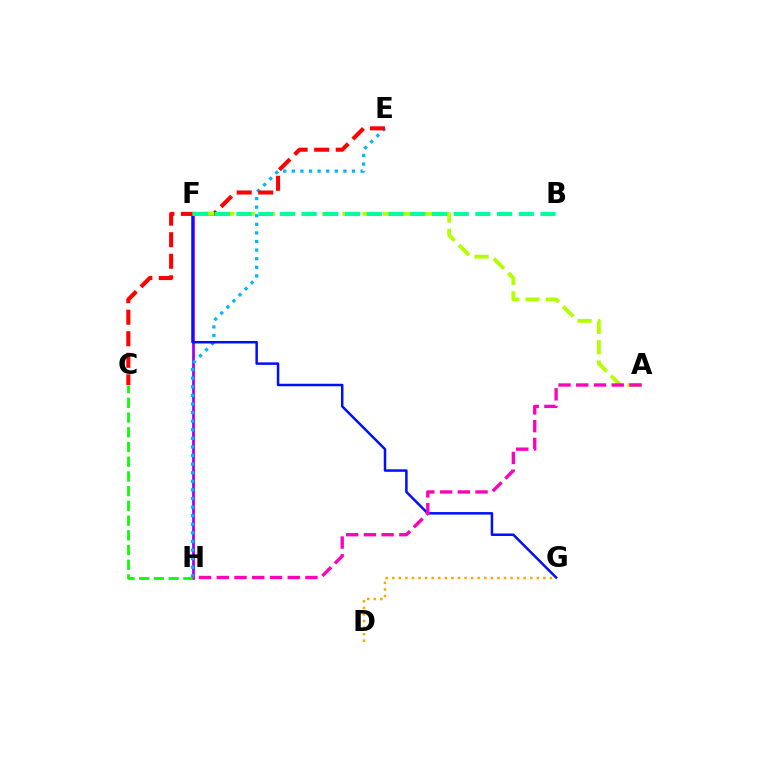{('F', 'H'): [{'color': '#9b00ff', 'line_style': 'solid', 'thickness': 1.98}], ('C', 'H'): [{'color': '#08ff00', 'line_style': 'dashed', 'thickness': 2.0}], ('E', 'H'): [{'color': '#00b5ff', 'line_style': 'dotted', 'thickness': 2.33}], ('F', 'G'): [{'color': '#0010ff', 'line_style': 'solid', 'thickness': 1.8}], ('D', 'G'): [{'color': '#ffa500', 'line_style': 'dotted', 'thickness': 1.79}], ('C', 'E'): [{'color': '#ff0000', 'line_style': 'dashed', 'thickness': 2.93}], ('A', 'F'): [{'color': '#b3ff00', 'line_style': 'dashed', 'thickness': 2.76}], ('A', 'H'): [{'color': '#ff00bd', 'line_style': 'dashed', 'thickness': 2.41}], ('B', 'F'): [{'color': '#00ff9d', 'line_style': 'dashed', 'thickness': 2.95}]}